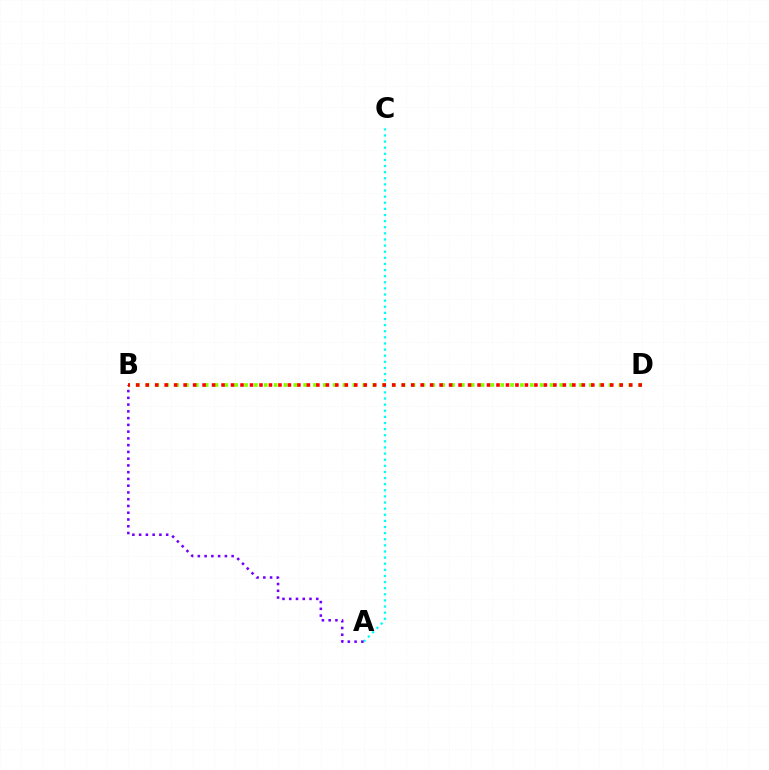{('B', 'D'): [{'color': '#84ff00', 'line_style': 'dotted', 'thickness': 2.68}, {'color': '#ff0000', 'line_style': 'dotted', 'thickness': 2.58}], ('A', 'C'): [{'color': '#00fff6', 'line_style': 'dotted', 'thickness': 1.66}], ('A', 'B'): [{'color': '#7200ff', 'line_style': 'dotted', 'thickness': 1.84}]}